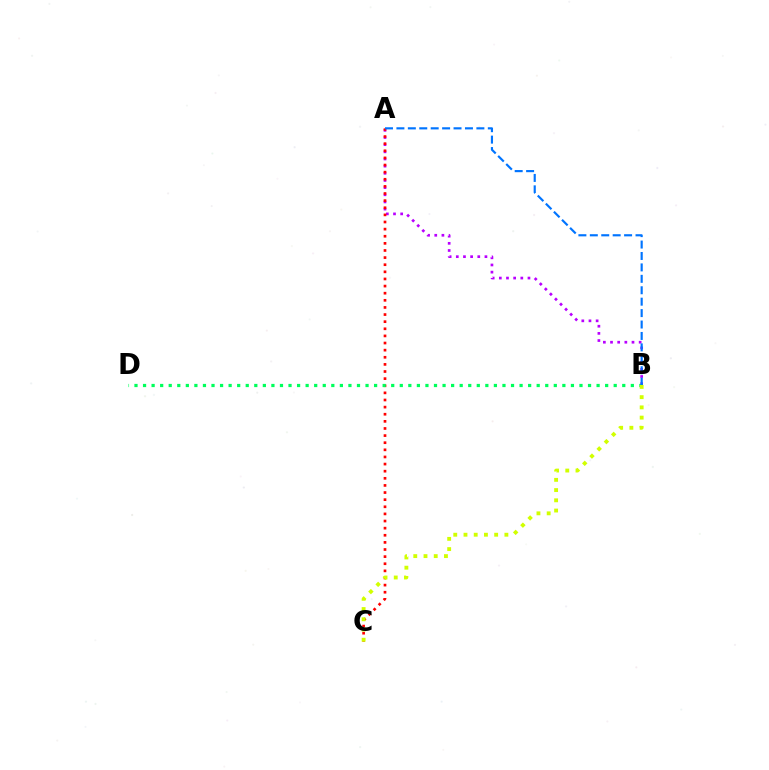{('A', 'B'): [{'color': '#b900ff', 'line_style': 'dotted', 'thickness': 1.94}, {'color': '#0074ff', 'line_style': 'dashed', 'thickness': 1.55}], ('A', 'C'): [{'color': '#ff0000', 'line_style': 'dotted', 'thickness': 1.93}], ('B', 'D'): [{'color': '#00ff5c', 'line_style': 'dotted', 'thickness': 2.33}], ('B', 'C'): [{'color': '#d1ff00', 'line_style': 'dotted', 'thickness': 2.78}]}